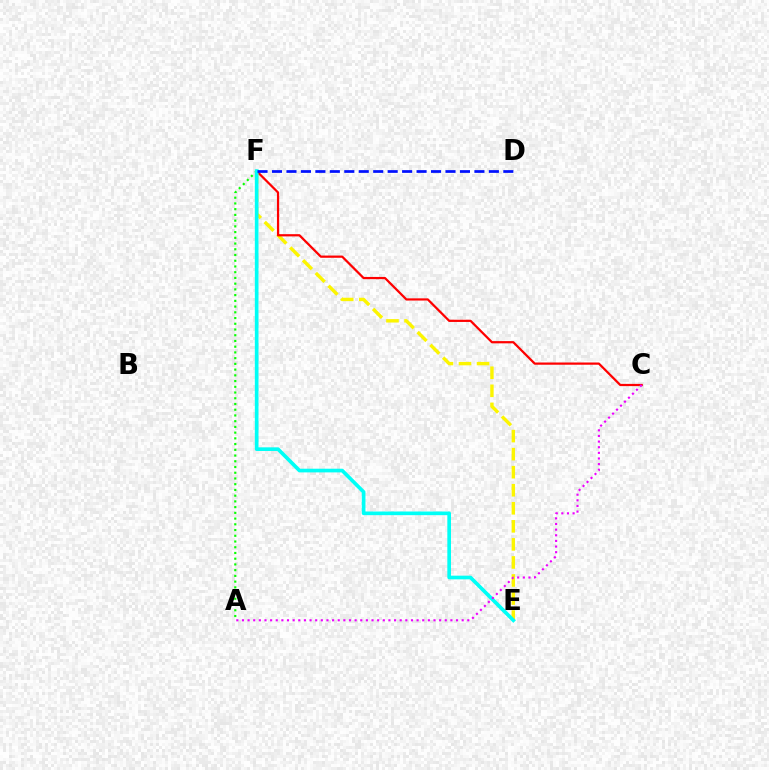{('E', 'F'): [{'color': '#fcf500', 'line_style': 'dashed', 'thickness': 2.45}, {'color': '#00fff6', 'line_style': 'solid', 'thickness': 2.64}], ('A', 'F'): [{'color': '#08ff00', 'line_style': 'dotted', 'thickness': 1.56}], ('C', 'F'): [{'color': '#ff0000', 'line_style': 'solid', 'thickness': 1.61}], ('D', 'F'): [{'color': '#0010ff', 'line_style': 'dashed', 'thickness': 1.96}], ('A', 'C'): [{'color': '#ee00ff', 'line_style': 'dotted', 'thickness': 1.53}]}